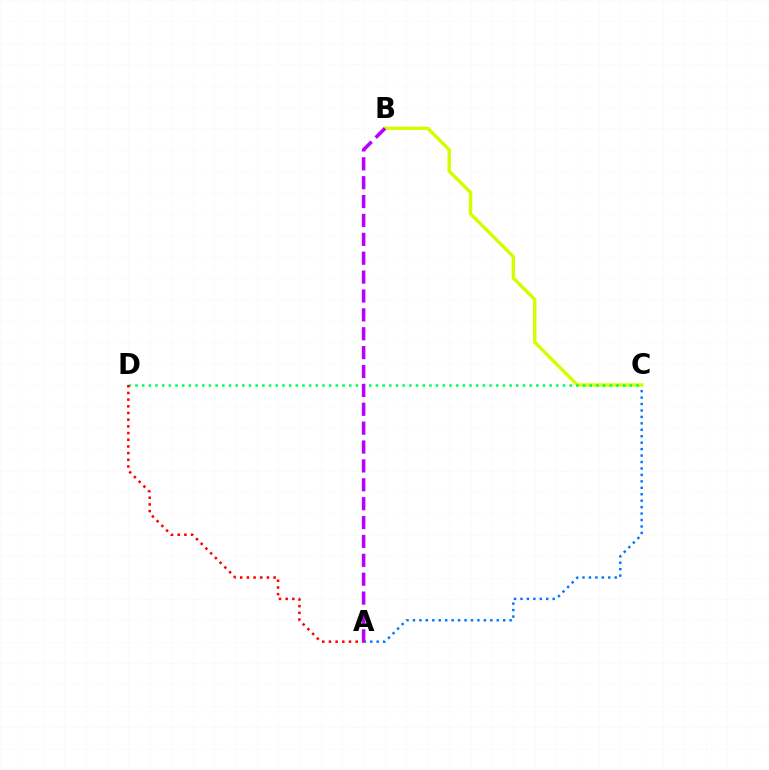{('A', 'C'): [{'color': '#0074ff', 'line_style': 'dotted', 'thickness': 1.75}], ('B', 'C'): [{'color': '#d1ff00', 'line_style': 'solid', 'thickness': 2.46}], ('C', 'D'): [{'color': '#00ff5c', 'line_style': 'dotted', 'thickness': 1.82}], ('A', 'D'): [{'color': '#ff0000', 'line_style': 'dotted', 'thickness': 1.82}], ('A', 'B'): [{'color': '#b900ff', 'line_style': 'dashed', 'thickness': 2.56}]}